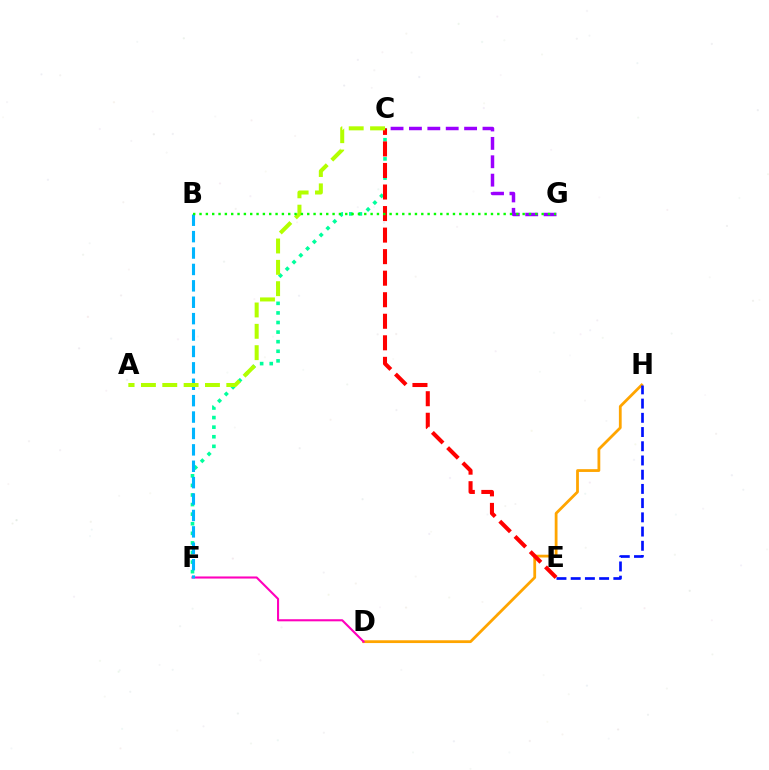{('D', 'H'): [{'color': '#ffa500', 'line_style': 'solid', 'thickness': 2.0}], ('C', 'F'): [{'color': '#00ff9d', 'line_style': 'dotted', 'thickness': 2.6}], ('C', 'G'): [{'color': '#9b00ff', 'line_style': 'dashed', 'thickness': 2.5}], ('D', 'F'): [{'color': '#ff00bd', 'line_style': 'solid', 'thickness': 1.51}], ('B', 'F'): [{'color': '#00b5ff', 'line_style': 'dashed', 'thickness': 2.23}], ('E', 'H'): [{'color': '#0010ff', 'line_style': 'dashed', 'thickness': 1.93}], ('C', 'E'): [{'color': '#ff0000', 'line_style': 'dashed', 'thickness': 2.93}], ('A', 'C'): [{'color': '#b3ff00', 'line_style': 'dashed', 'thickness': 2.9}], ('B', 'G'): [{'color': '#08ff00', 'line_style': 'dotted', 'thickness': 1.72}]}